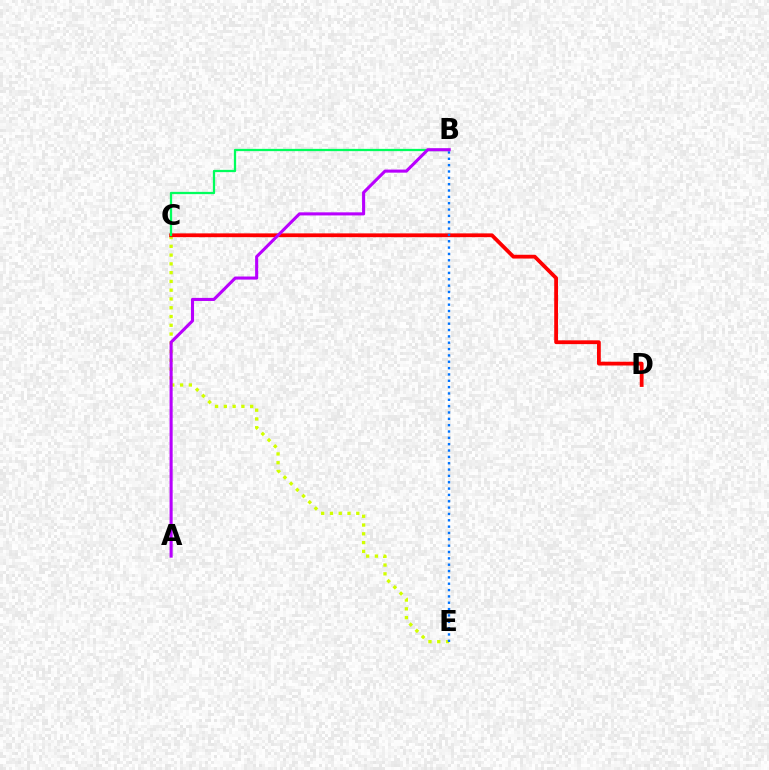{('C', 'E'): [{'color': '#d1ff00', 'line_style': 'dotted', 'thickness': 2.38}], ('C', 'D'): [{'color': '#ff0000', 'line_style': 'solid', 'thickness': 2.73}], ('B', 'C'): [{'color': '#00ff5c', 'line_style': 'solid', 'thickness': 1.64}], ('B', 'E'): [{'color': '#0074ff', 'line_style': 'dotted', 'thickness': 1.72}], ('A', 'B'): [{'color': '#b900ff', 'line_style': 'solid', 'thickness': 2.22}]}